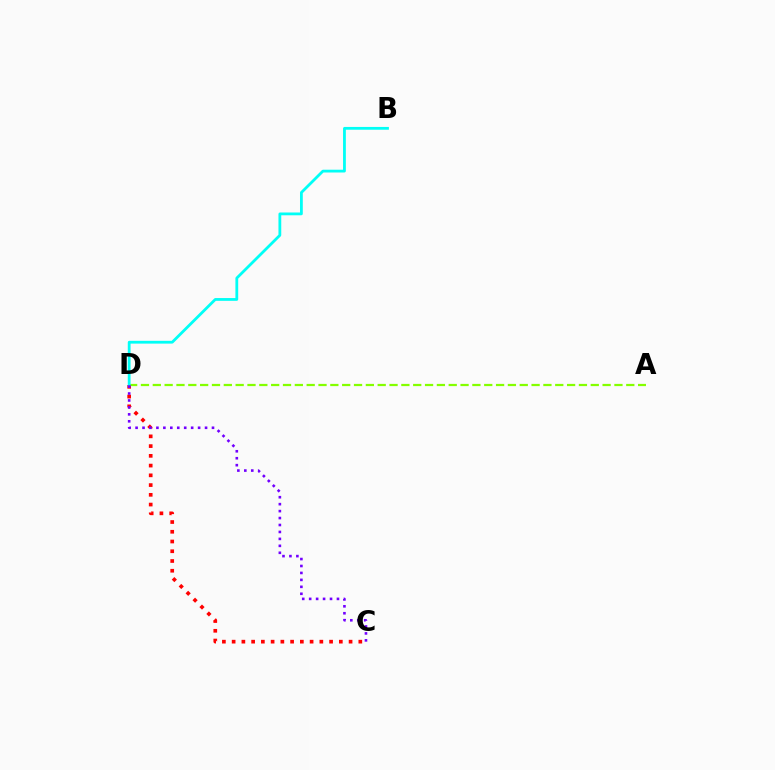{('A', 'D'): [{'color': '#84ff00', 'line_style': 'dashed', 'thickness': 1.61}], ('C', 'D'): [{'color': '#ff0000', 'line_style': 'dotted', 'thickness': 2.65}, {'color': '#7200ff', 'line_style': 'dotted', 'thickness': 1.89}], ('B', 'D'): [{'color': '#00fff6', 'line_style': 'solid', 'thickness': 2.01}]}